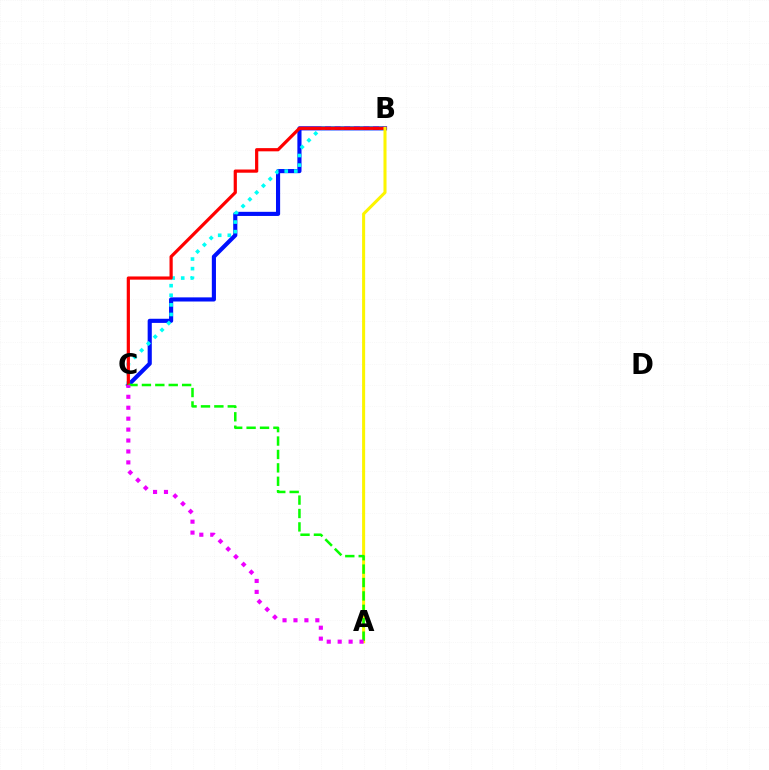{('B', 'C'): [{'color': '#0010ff', 'line_style': 'solid', 'thickness': 2.98}, {'color': '#00fff6', 'line_style': 'dotted', 'thickness': 2.61}, {'color': '#ff0000', 'line_style': 'solid', 'thickness': 2.31}], ('A', 'B'): [{'color': '#fcf500', 'line_style': 'solid', 'thickness': 2.19}], ('A', 'C'): [{'color': '#08ff00', 'line_style': 'dashed', 'thickness': 1.82}, {'color': '#ee00ff', 'line_style': 'dotted', 'thickness': 2.97}]}